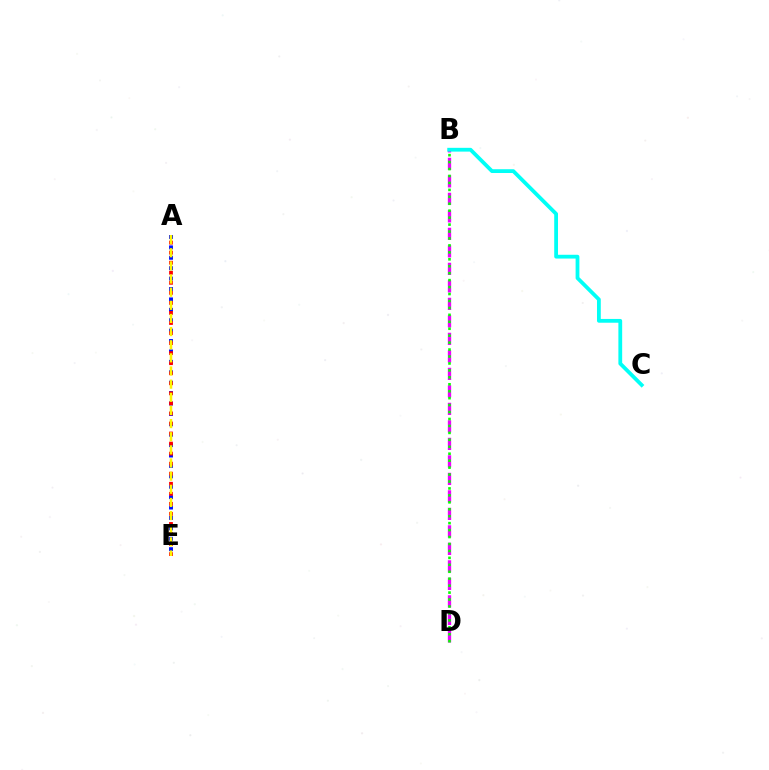{('B', 'D'): [{'color': '#ee00ff', 'line_style': 'dashed', 'thickness': 2.38}, {'color': '#08ff00', 'line_style': 'dotted', 'thickness': 1.89}], ('A', 'E'): [{'color': '#0010ff', 'line_style': 'dotted', 'thickness': 2.83}, {'color': '#ff0000', 'line_style': 'dotted', 'thickness': 2.73}, {'color': '#fcf500', 'line_style': 'dashed', 'thickness': 1.79}], ('B', 'C'): [{'color': '#00fff6', 'line_style': 'solid', 'thickness': 2.73}]}